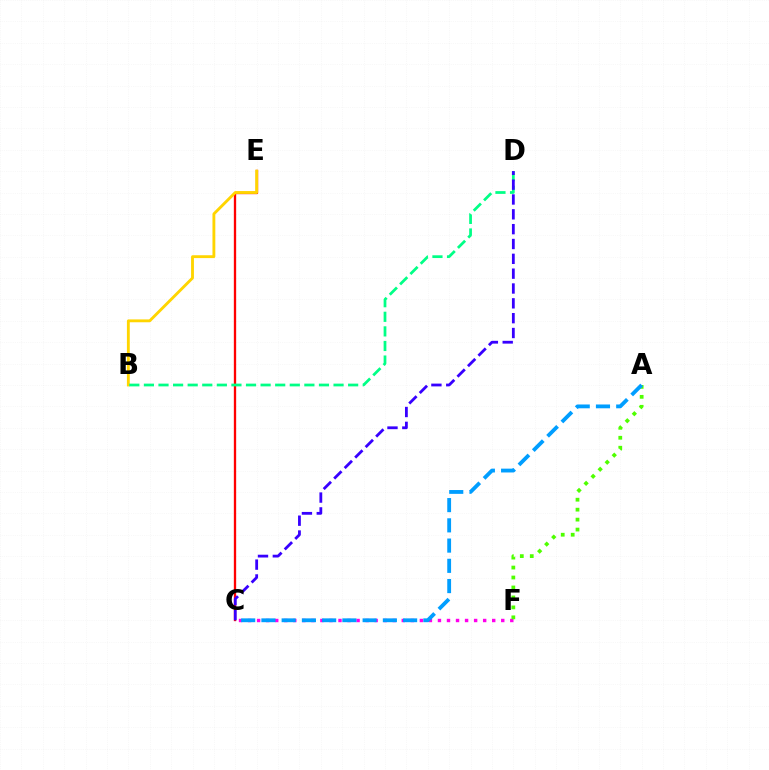{('C', 'E'): [{'color': '#ff0000', 'line_style': 'solid', 'thickness': 1.67}], ('C', 'F'): [{'color': '#ff00ed', 'line_style': 'dotted', 'thickness': 2.46}], ('B', 'E'): [{'color': '#ffd500', 'line_style': 'solid', 'thickness': 2.06}], ('B', 'D'): [{'color': '#00ff86', 'line_style': 'dashed', 'thickness': 1.98}], ('A', 'F'): [{'color': '#4fff00', 'line_style': 'dotted', 'thickness': 2.71}], ('C', 'D'): [{'color': '#3700ff', 'line_style': 'dashed', 'thickness': 2.02}], ('A', 'C'): [{'color': '#009eff', 'line_style': 'dashed', 'thickness': 2.75}]}